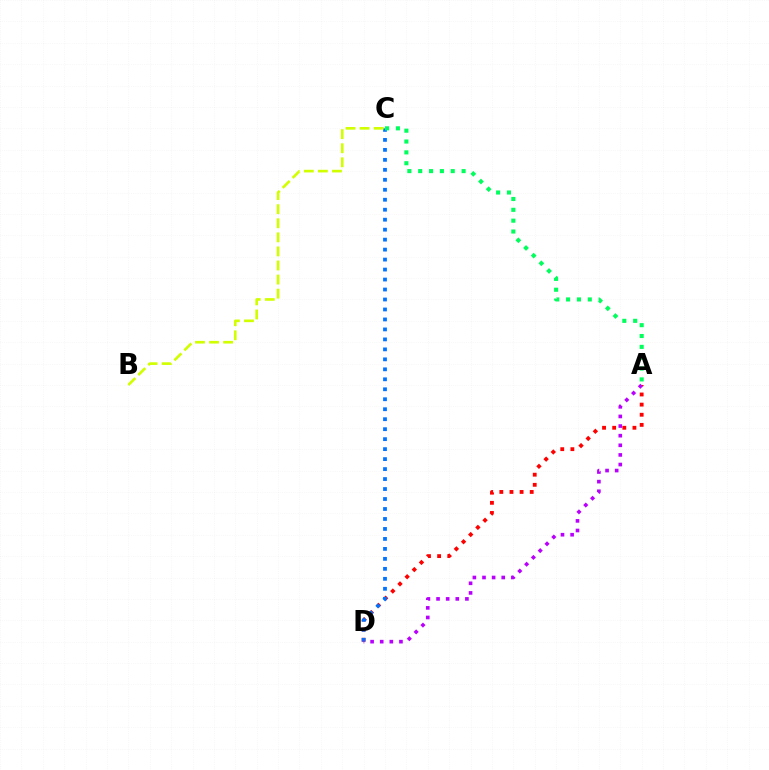{('A', 'D'): [{'color': '#ff0000', 'line_style': 'dotted', 'thickness': 2.75}, {'color': '#b900ff', 'line_style': 'dotted', 'thickness': 2.61}], ('C', 'D'): [{'color': '#0074ff', 'line_style': 'dotted', 'thickness': 2.71}], ('A', 'C'): [{'color': '#00ff5c', 'line_style': 'dotted', 'thickness': 2.95}], ('B', 'C'): [{'color': '#d1ff00', 'line_style': 'dashed', 'thickness': 1.91}]}